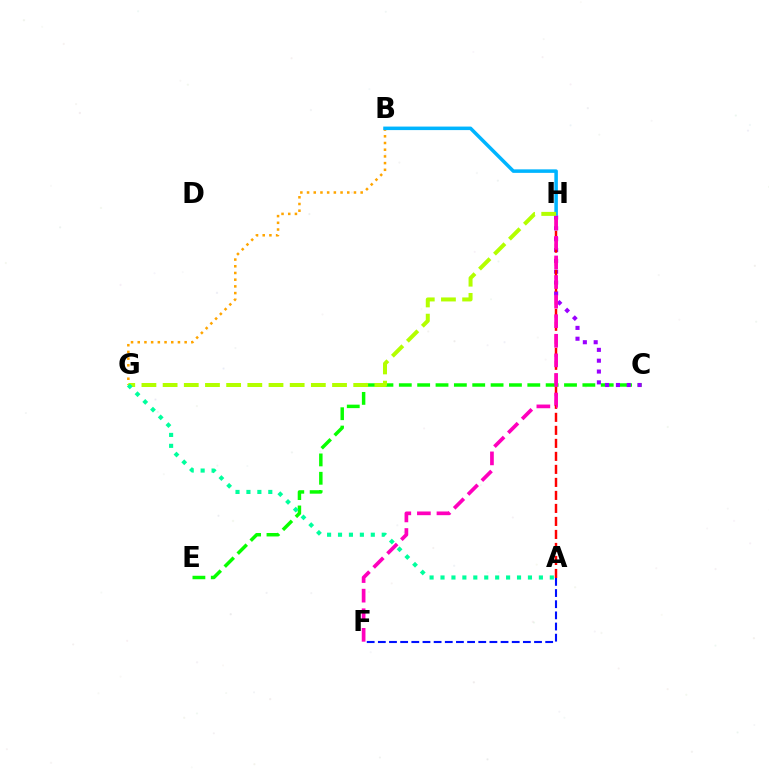{('C', 'E'): [{'color': '#08ff00', 'line_style': 'dashed', 'thickness': 2.49}], ('B', 'G'): [{'color': '#ffa500', 'line_style': 'dotted', 'thickness': 1.82}], ('B', 'H'): [{'color': '#00b5ff', 'line_style': 'solid', 'thickness': 2.53}], ('C', 'H'): [{'color': '#9b00ff', 'line_style': 'dotted', 'thickness': 2.94}], ('G', 'H'): [{'color': '#b3ff00', 'line_style': 'dashed', 'thickness': 2.88}], ('A', 'F'): [{'color': '#0010ff', 'line_style': 'dashed', 'thickness': 1.52}], ('A', 'H'): [{'color': '#ff0000', 'line_style': 'dashed', 'thickness': 1.77}], ('F', 'H'): [{'color': '#ff00bd', 'line_style': 'dashed', 'thickness': 2.66}], ('A', 'G'): [{'color': '#00ff9d', 'line_style': 'dotted', 'thickness': 2.97}]}